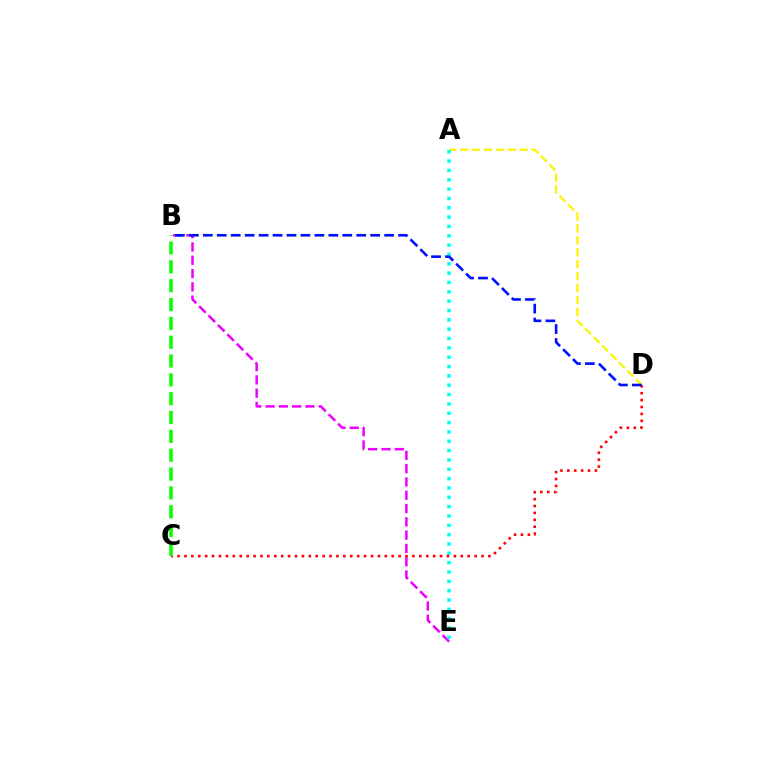{('B', 'E'): [{'color': '#ee00ff', 'line_style': 'dashed', 'thickness': 1.81}], ('A', 'D'): [{'color': '#fcf500', 'line_style': 'dashed', 'thickness': 1.62}], ('A', 'E'): [{'color': '#00fff6', 'line_style': 'dotted', 'thickness': 2.54}], ('C', 'D'): [{'color': '#ff0000', 'line_style': 'dotted', 'thickness': 1.88}], ('B', 'D'): [{'color': '#0010ff', 'line_style': 'dashed', 'thickness': 1.89}], ('B', 'C'): [{'color': '#08ff00', 'line_style': 'dashed', 'thickness': 2.56}]}